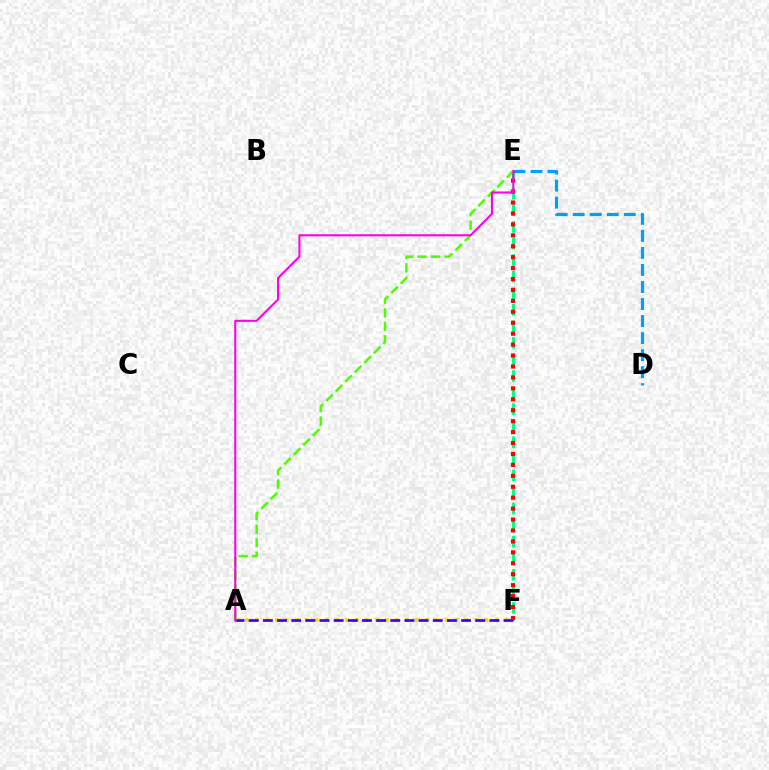{('E', 'F'): [{'color': '#00ff86', 'line_style': 'dashed', 'thickness': 2.25}, {'color': '#ff0000', 'line_style': 'dotted', 'thickness': 2.97}], ('A', 'F'): [{'color': '#ffd500', 'line_style': 'dotted', 'thickness': 2.71}, {'color': '#3700ff', 'line_style': 'dashed', 'thickness': 1.92}], ('D', 'E'): [{'color': '#009eff', 'line_style': 'dashed', 'thickness': 2.31}], ('A', 'E'): [{'color': '#4fff00', 'line_style': 'dashed', 'thickness': 1.83}, {'color': '#ff00ed', 'line_style': 'solid', 'thickness': 1.5}]}